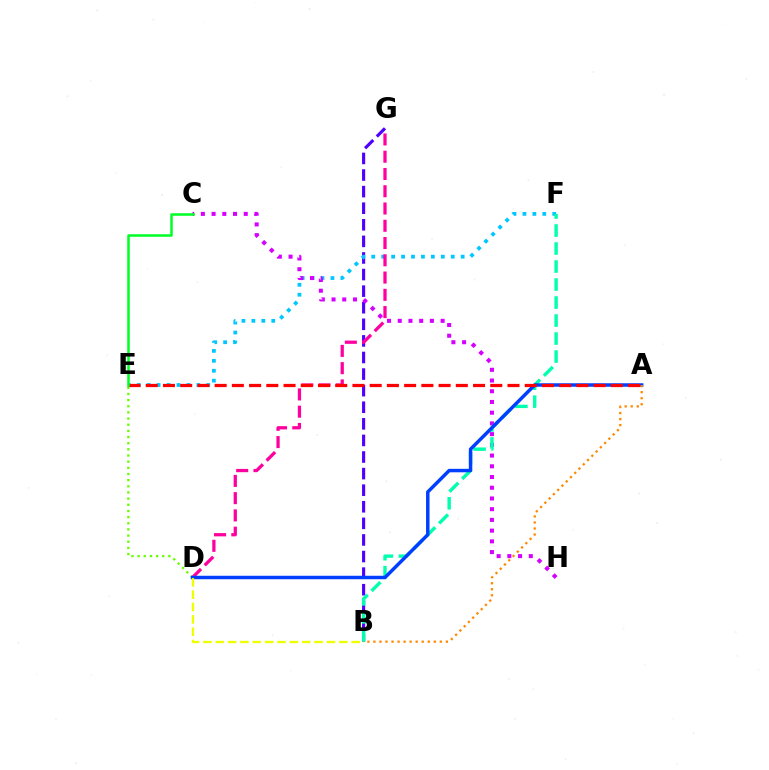{('B', 'G'): [{'color': '#4f00ff', 'line_style': 'dashed', 'thickness': 2.25}], ('E', 'F'): [{'color': '#00c7ff', 'line_style': 'dotted', 'thickness': 2.7}], ('C', 'H'): [{'color': '#d600ff', 'line_style': 'dotted', 'thickness': 2.91}], ('D', 'E'): [{'color': '#66ff00', 'line_style': 'dotted', 'thickness': 1.67}], ('B', 'F'): [{'color': '#00ffaf', 'line_style': 'dashed', 'thickness': 2.45}], ('D', 'G'): [{'color': '#ff00a0', 'line_style': 'dashed', 'thickness': 2.35}], ('A', 'D'): [{'color': '#003fff', 'line_style': 'solid', 'thickness': 2.5}], ('B', 'D'): [{'color': '#eeff00', 'line_style': 'dashed', 'thickness': 1.68}], ('A', 'E'): [{'color': '#ff0000', 'line_style': 'dashed', 'thickness': 2.34}], ('C', 'E'): [{'color': '#00ff27', 'line_style': 'solid', 'thickness': 1.82}], ('A', 'B'): [{'color': '#ff8800', 'line_style': 'dotted', 'thickness': 1.64}]}